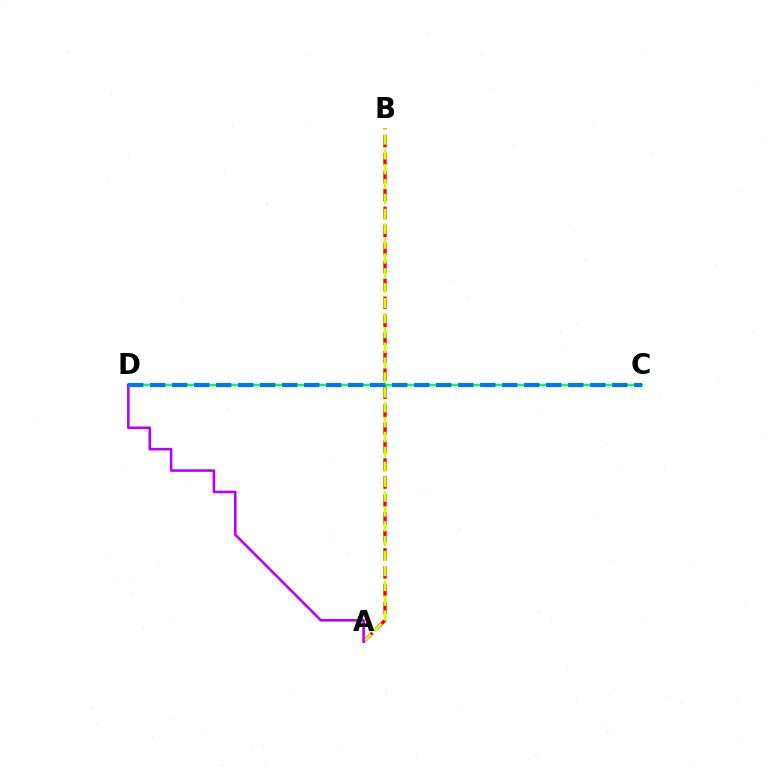{('A', 'B'): [{'color': '#ff0000', 'line_style': 'dashed', 'thickness': 2.44}, {'color': '#d1ff00', 'line_style': 'dashed', 'thickness': 2.02}], ('C', 'D'): [{'color': '#00ff5c', 'line_style': 'solid', 'thickness': 1.8}, {'color': '#0074ff', 'line_style': 'dashed', 'thickness': 2.99}], ('A', 'D'): [{'color': '#b900ff', 'line_style': 'solid', 'thickness': 1.87}]}